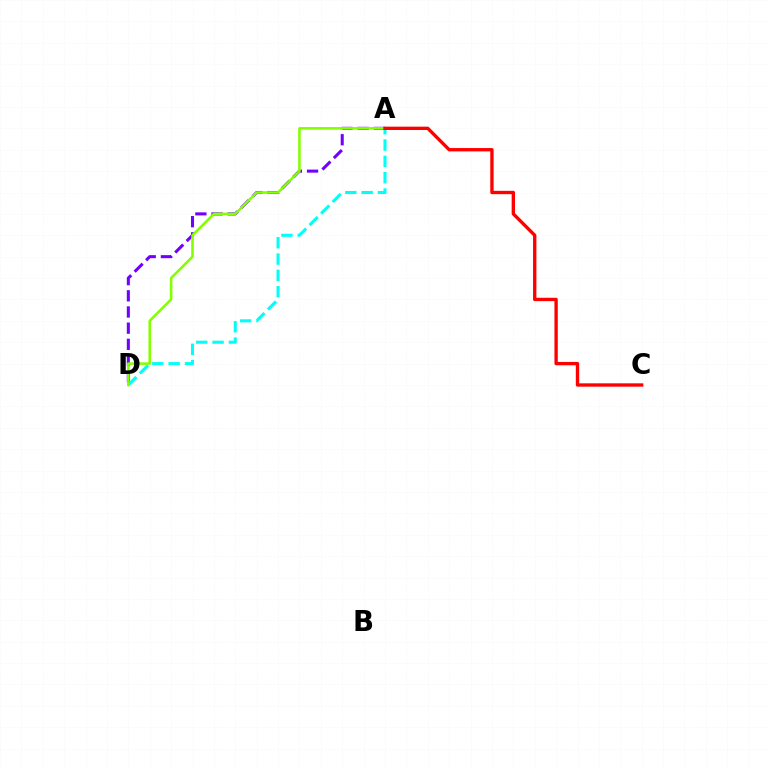{('A', 'D'): [{'color': '#7200ff', 'line_style': 'dashed', 'thickness': 2.2}, {'color': '#00fff6', 'line_style': 'dashed', 'thickness': 2.22}, {'color': '#84ff00', 'line_style': 'solid', 'thickness': 1.85}], ('A', 'C'): [{'color': '#ff0000', 'line_style': 'solid', 'thickness': 2.41}]}